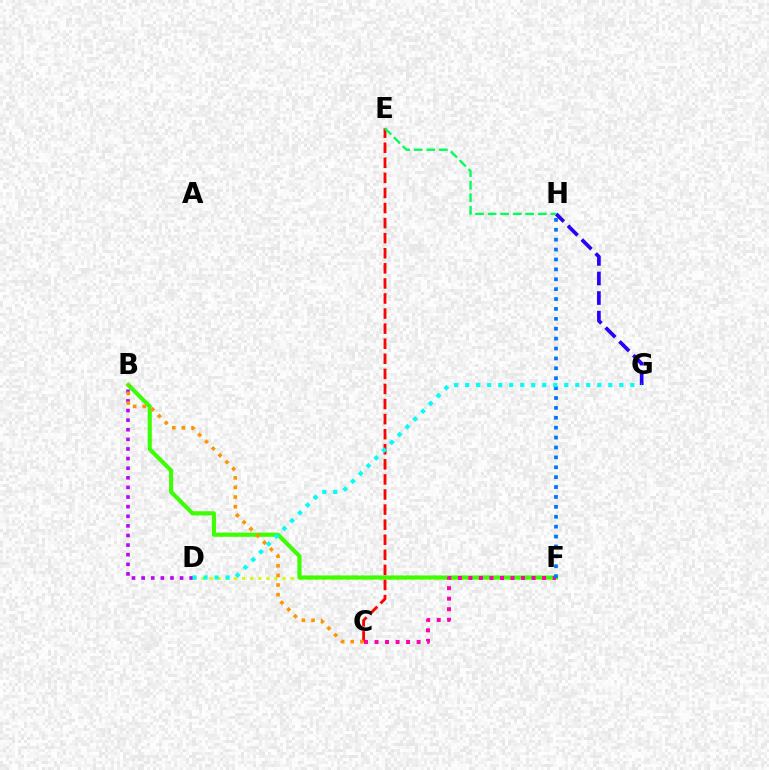{('D', 'F'): [{'color': '#d1ff00', 'line_style': 'dotted', 'thickness': 2.2}], ('B', 'F'): [{'color': '#3dff00', 'line_style': 'solid', 'thickness': 2.97}], ('C', 'F'): [{'color': '#ff00ac', 'line_style': 'dotted', 'thickness': 2.86}], ('C', 'E'): [{'color': '#ff0000', 'line_style': 'dashed', 'thickness': 2.05}], ('B', 'D'): [{'color': '#b900ff', 'line_style': 'dotted', 'thickness': 2.61}], ('G', 'H'): [{'color': '#2500ff', 'line_style': 'dashed', 'thickness': 2.66}], ('F', 'H'): [{'color': '#0074ff', 'line_style': 'dotted', 'thickness': 2.69}], ('D', 'G'): [{'color': '#00fff6', 'line_style': 'dotted', 'thickness': 2.99}], ('E', 'H'): [{'color': '#00ff5c', 'line_style': 'dashed', 'thickness': 1.71}], ('B', 'C'): [{'color': '#ff9400', 'line_style': 'dotted', 'thickness': 2.61}]}